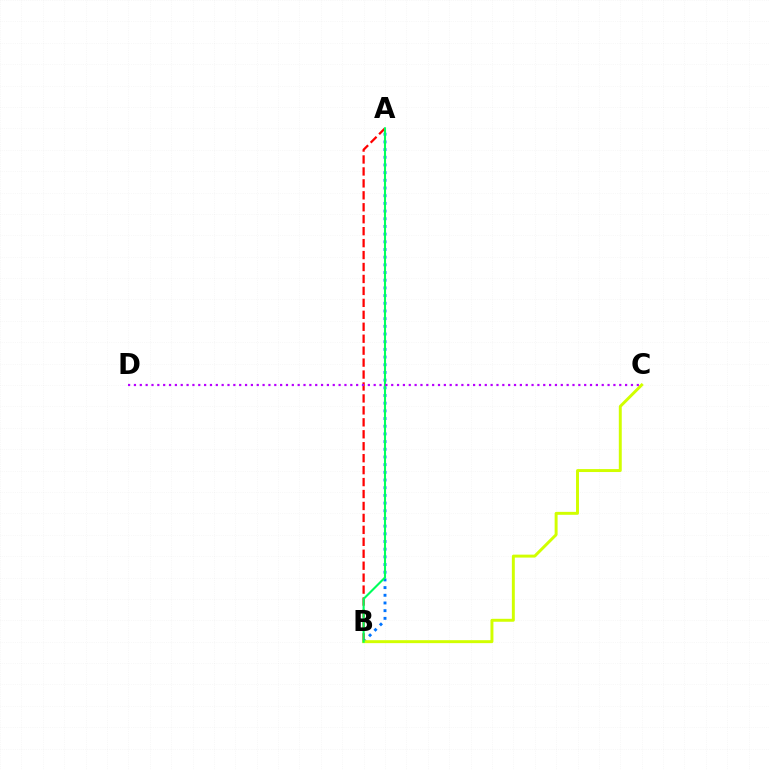{('A', 'B'): [{'color': '#0074ff', 'line_style': 'dotted', 'thickness': 2.09}, {'color': '#ff0000', 'line_style': 'dashed', 'thickness': 1.62}, {'color': '#00ff5c', 'line_style': 'solid', 'thickness': 1.51}], ('B', 'C'): [{'color': '#d1ff00', 'line_style': 'solid', 'thickness': 2.12}], ('C', 'D'): [{'color': '#b900ff', 'line_style': 'dotted', 'thickness': 1.59}]}